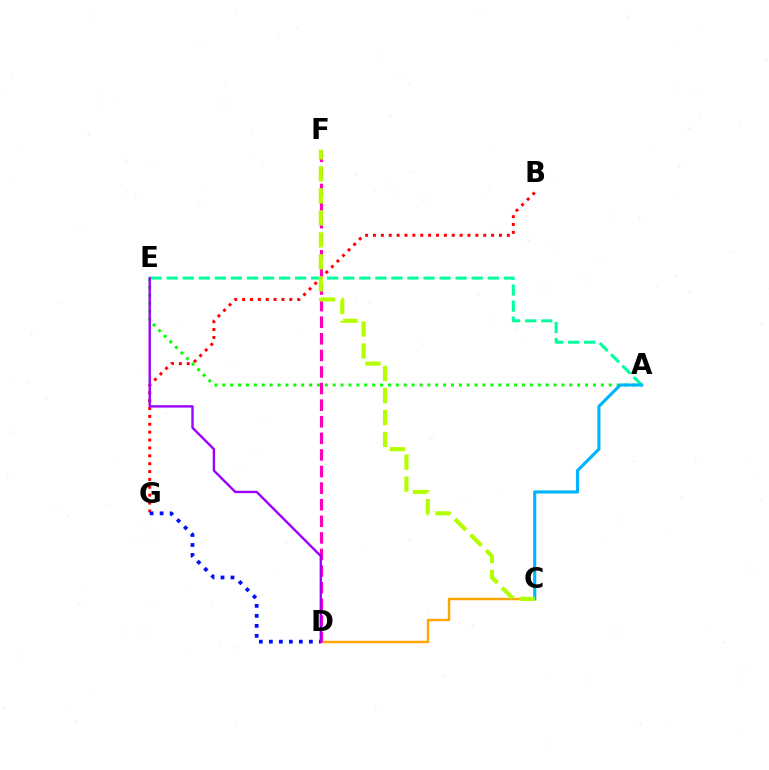{('A', 'E'): [{'color': '#00ff9d', 'line_style': 'dashed', 'thickness': 2.18}, {'color': '#08ff00', 'line_style': 'dotted', 'thickness': 2.14}], ('B', 'G'): [{'color': '#ff0000', 'line_style': 'dotted', 'thickness': 2.14}], ('C', 'D'): [{'color': '#ffa500', 'line_style': 'solid', 'thickness': 1.75}], ('A', 'C'): [{'color': '#00b5ff', 'line_style': 'solid', 'thickness': 2.24}], ('D', 'G'): [{'color': '#0010ff', 'line_style': 'dotted', 'thickness': 2.72}], ('D', 'F'): [{'color': '#ff00bd', 'line_style': 'dashed', 'thickness': 2.25}], ('D', 'E'): [{'color': '#9b00ff', 'line_style': 'solid', 'thickness': 1.71}], ('C', 'F'): [{'color': '#b3ff00', 'line_style': 'dashed', 'thickness': 2.99}]}